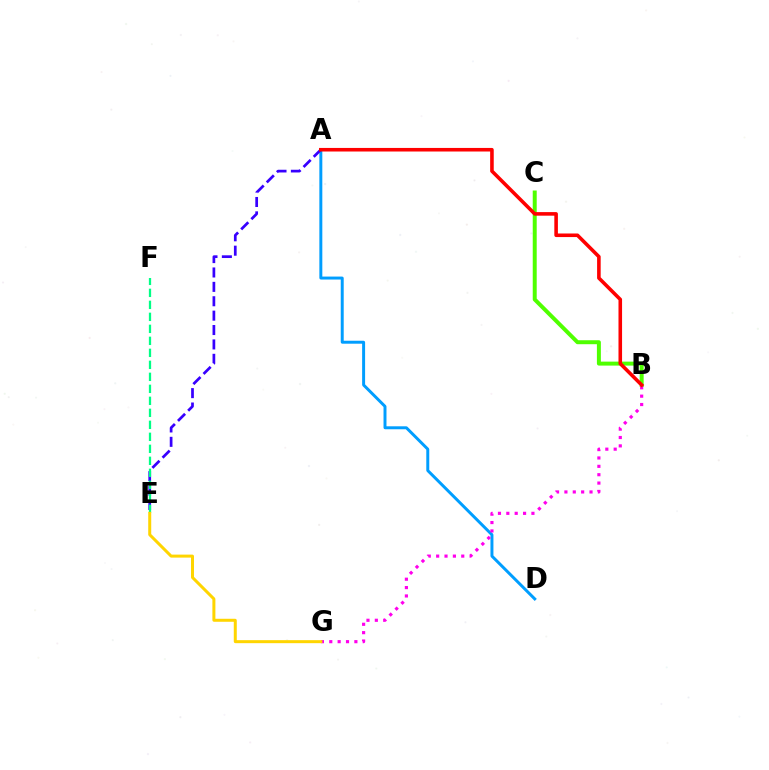{('B', 'C'): [{'color': '#4fff00', 'line_style': 'solid', 'thickness': 2.86}], ('A', 'D'): [{'color': '#009eff', 'line_style': 'solid', 'thickness': 2.13}], ('A', 'E'): [{'color': '#3700ff', 'line_style': 'dashed', 'thickness': 1.95}], ('B', 'G'): [{'color': '#ff00ed', 'line_style': 'dotted', 'thickness': 2.27}], ('E', 'F'): [{'color': '#00ff86', 'line_style': 'dashed', 'thickness': 1.63}], ('A', 'B'): [{'color': '#ff0000', 'line_style': 'solid', 'thickness': 2.58}], ('E', 'G'): [{'color': '#ffd500', 'line_style': 'solid', 'thickness': 2.16}]}